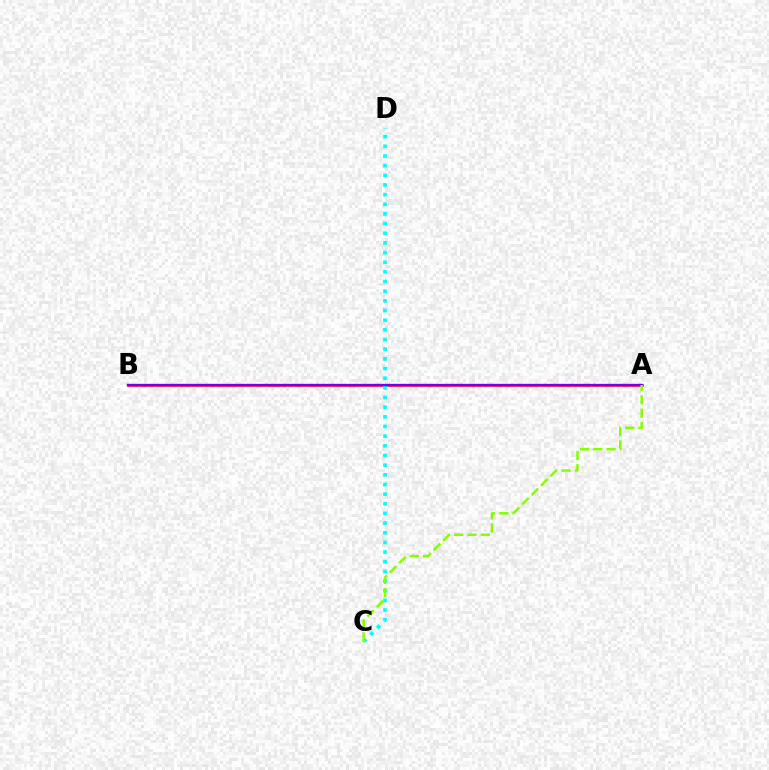{('A', 'B'): [{'color': '#ff0000', 'line_style': 'solid', 'thickness': 1.8}, {'color': '#7200ff', 'line_style': 'solid', 'thickness': 1.68}], ('C', 'D'): [{'color': '#00fff6', 'line_style': 'dotted', 'thickness': 2.63}], ('A', 'C'): [{'color': '#84ff00', 'line_style': 'dashed', 'thickness': 1.81}]}